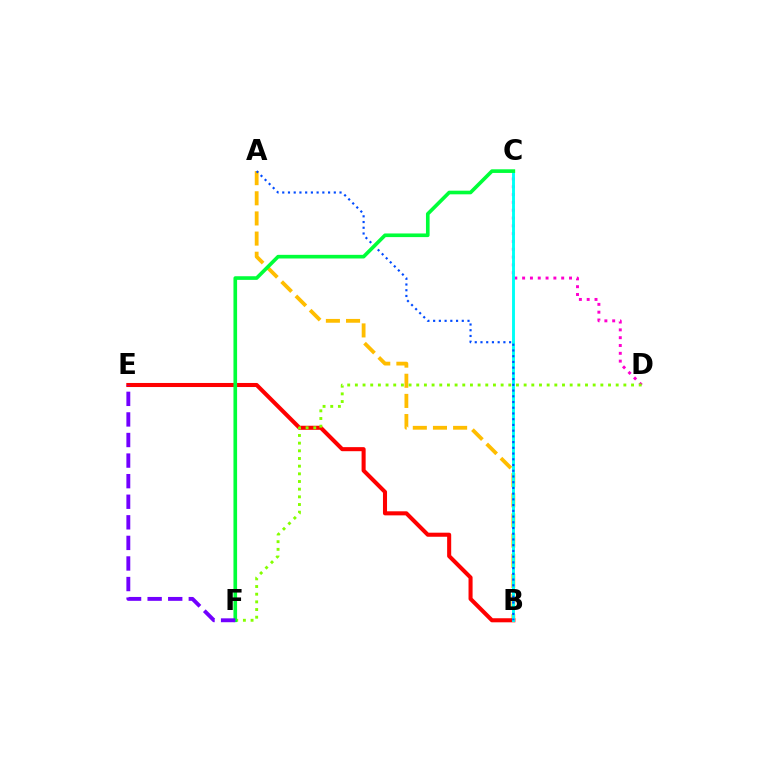{('C', 'D'): [{'color': '#ff00cf', 'line_style': 'dotted', 'thickness': 2.12}], ('A', 'B'): [{'color': '#ffbd00', 'line_style': 'dashed', 'thickness': 2.74}, {'color': '#004bff', 'line_style': 'dotted', 'thickness': 1.56}], ('B', 'E'): [{'color': '#ff0000', 'line_style': 'solid', 'thickness': 2.92}], ('D', 'F'): [{'color': '#84ff00', 'line_style': 'dotted', 'thickness': 2.08}], ('B', 'C'): [{'color': '#00fff6', 'line_style': 'solid', 'thickness': 2.09}], ('C', 'F'): [{'color': '#00ff39', 'line_style': 'solid', 'thickness': 2.62}], ('E', 'F'): [{'color': '#7200ff', 'line_style': 'dashed', 'thickness': 2.8}]}